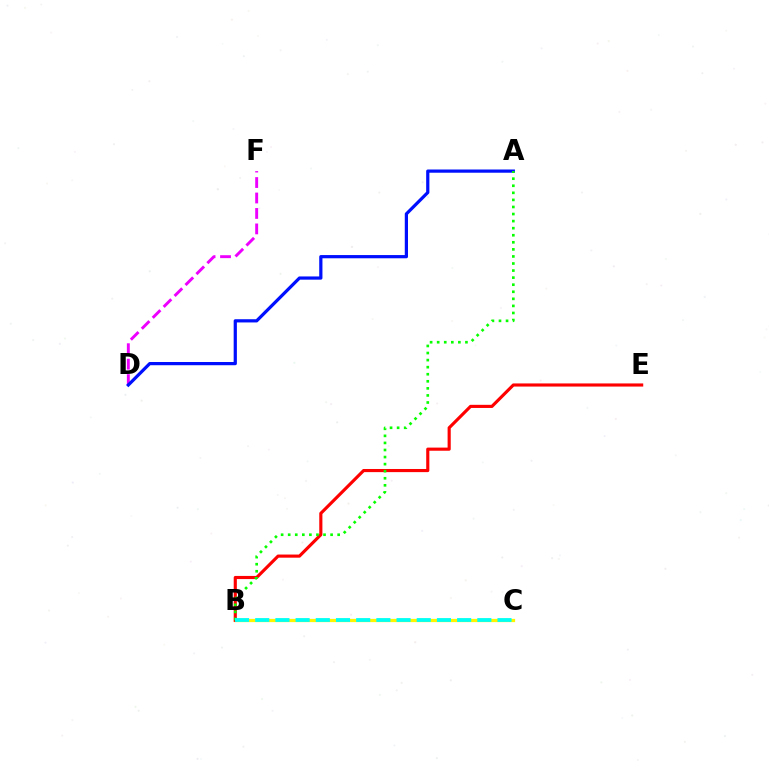{('B', 'C'): [{'color': '#fcf500', 'line_style': 'solid', 'thickness': 2.34}, {'color': '#00fff6', 'line_style': 'dashed', 'thickness': 2.74}], ('D', 'F'): [{'color': '#ee00ff', 'line_style': 'dashed', 'thickness': 2.1}], ('A', 'D'): [{'color': '#0010ff', 'line_style': 'solid', 'thickness': 2.32}], ('B', 'E'): [{'color': '#ff0000', 'line_style': 'solid', 'thickness': 2.26}], ('A', 'B'): [{'color': '#08ff00', 'line_style': 'dotted', 'thickness': 1.92}]}